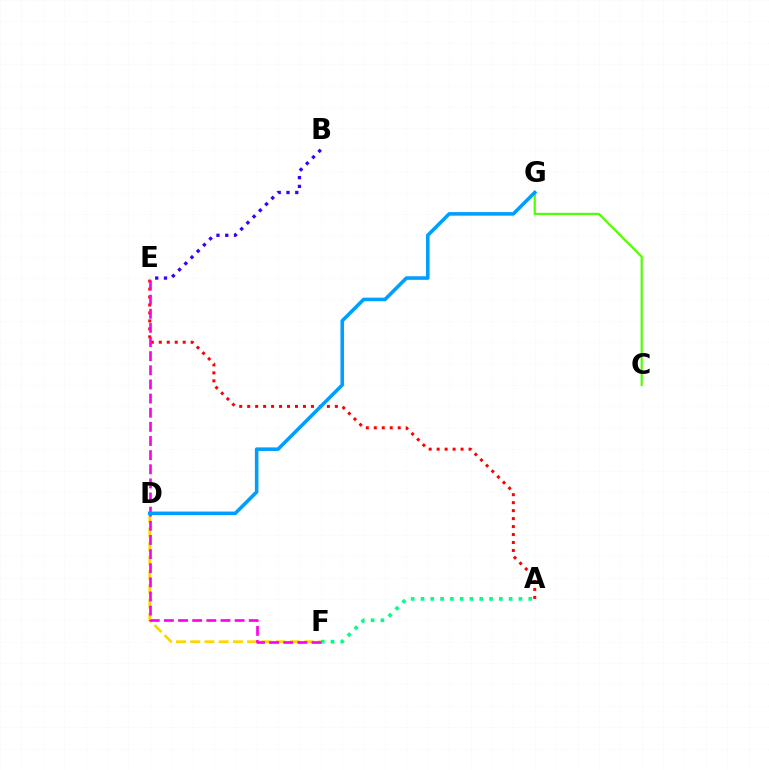{('A', 'F'): [{'color': '#00ff86', 'line_style': 'dotted', 'thickness': 2.66}], ('A', 'E'): [{'color': '#ff0000', 'line_style': 'dotted', 'thickness': 2.17}], ('C', 'G'): [{'color': '#4fff00', 'line_style': 'solid', 'thickness': 1.56}], ('B', 'E'): [{'color': '#3700ff', 'line_style': 'dotted', 'thickness': 2.38}], ('D', 'F'): [{'color': '#ffd500', 'line_style': 'dashed', 'thickness': 1.93}], ('E', 'F'): [{'color': '#ff00ed', 'line_style': 'dashed', 'thickness': 1.92}], ('D', 'G'): [{'color': '#009eff', 'line_style': 'solid', 'thickness': 2.57}]}